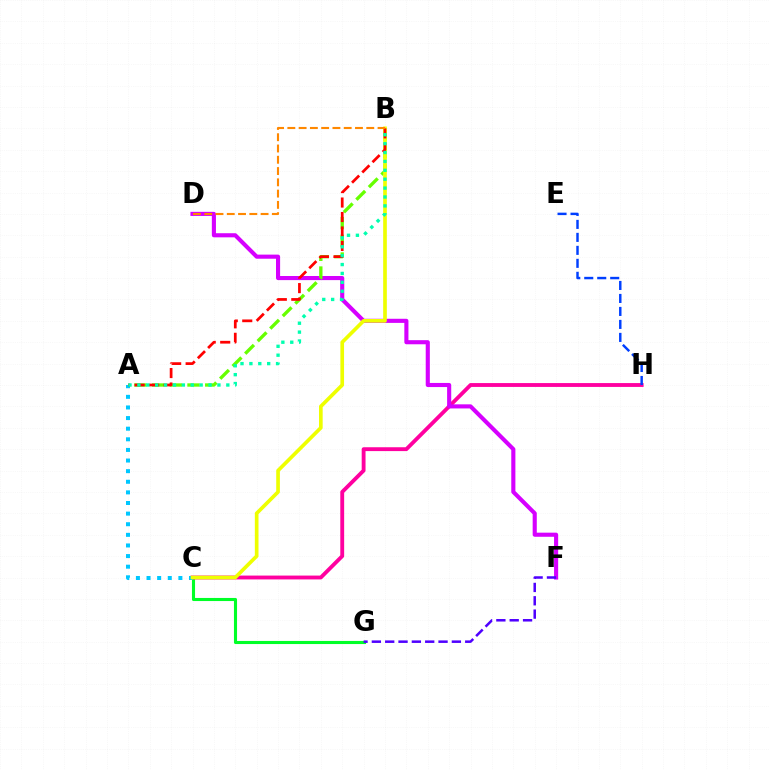{('C', 'G'): [{'color': '#00ff27', 'line_style': 'solid', 'thickness': 2.23}], ('C', 'H'): [{'color': '#ff00a0', 'line_style': 'solid', 'thickness': 2.77}], ('A', 'C'): [{'color': '#00c7ff', 'line_style': 'dotted', 'thickness': 2.88}], ('D', 'F'): [{'color': '#d600ff', 'line_style': 'solid', 'thickness': 2.96}], ('E', 'H'): [{'color': '#003fff', 'line_style': 'dashed', 'thickness': 1.76}], ('A', 'B'): [{'color': '#66ff00', 'line_style': 'dashed', 'thickness': 2.41}, {'color': '#ff0000', 'line_style': 'dashed', 'thickness': 1.97}, {'color': '#00ffaf', 'line_style': 'dotted', 'thickness': 2.42}], ('B', 'C'): [{'color': '#eeff00', 'line_style': 'solid', 'thickness': 2.64}], ('B', 'D'): [{'color': '#ff8800', 'line_style': 'dashed', 'thickness': 1.53}], ('F', 'G'): [{'color': '#4f00ff', 'line_style': 'dashed', 'thickness': 1.81}]}